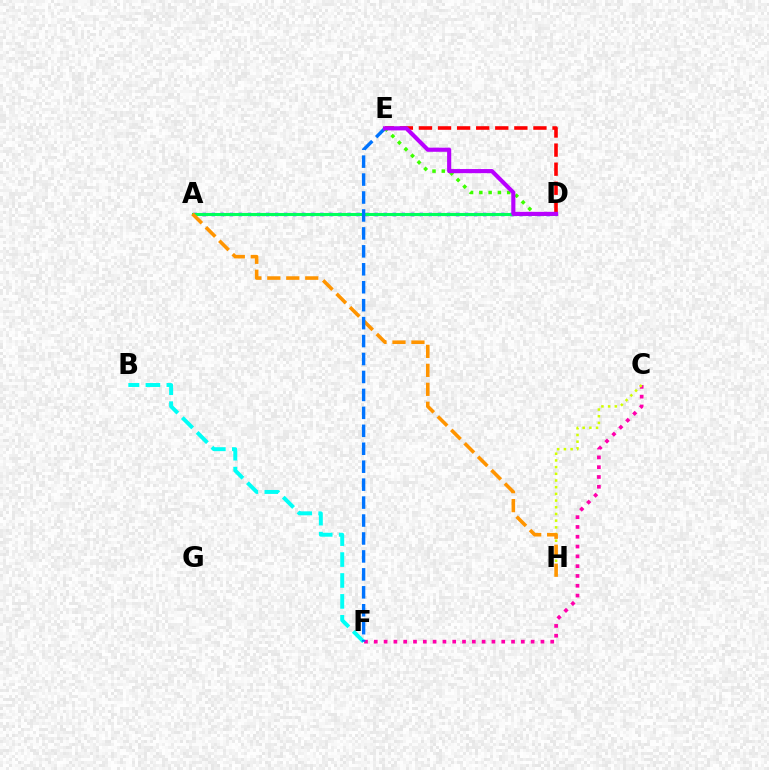{('B', 'F'): [{'color': '#00fff6', 'line_style': 'dashed', 'thickness': 2.84}], ('A', 'D'): [{'color': '#2500ff', 'line_style': 'dotted', 'thickness': 2.46}, {'color': '#00ff5c', 'line_style': 'solid', 'thickness': 2.2}], ('D', 'E'): [{'color': '#3dff00', 'line_style': 'dotted', 'thickness': 2.52}, {'color': '#ff0000', 'line_style': 'dashed', 'thickness': 2.59}, {'color': '#b900ff', 'line_style': 'solid', 'thickness': 2.97}], ('C', 'F'): [{'color': '#ff00ac', 'line_style': 'dotted', 'thickness': 2.66}], ('C', 'H'): [{'color': '#d1ff00', 'line_style': 'dotted', 'thickness': 1.82}], ('A', 'H'): [{'color': '#ff9400', 'line_style': 'dashed', 'thickness': 2.58}], ('E', 'F'): [{'color': '#0074ff', 'line_style': 'dashed', 'thickness': 2.44}]}